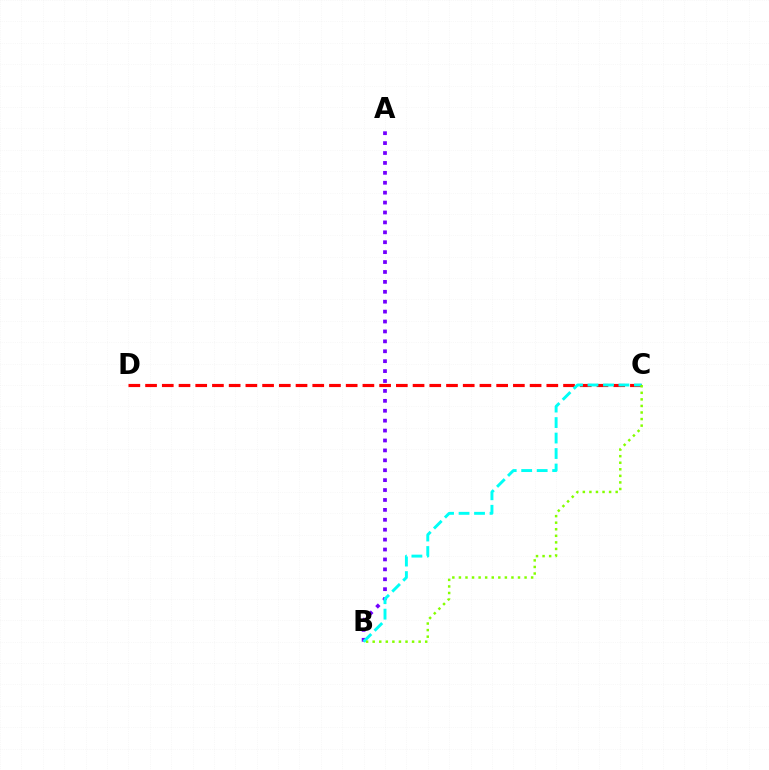{('C', 'D'): [{'color': '#ff0000', 'line_style': 'dashed', 'thickness': 2.27}], ('A', 'B'): [{'color': '#7200ff', 'line_style': 'dotted', 'thickness': 2.69}], ('B', 'C'): [{'color': '#00fff6', 'line_style': 'dashed', 'thickness': 2.1}, {'color': '#84ff00', 'line_style': 'dotted', 'thickness': 1.78}]}